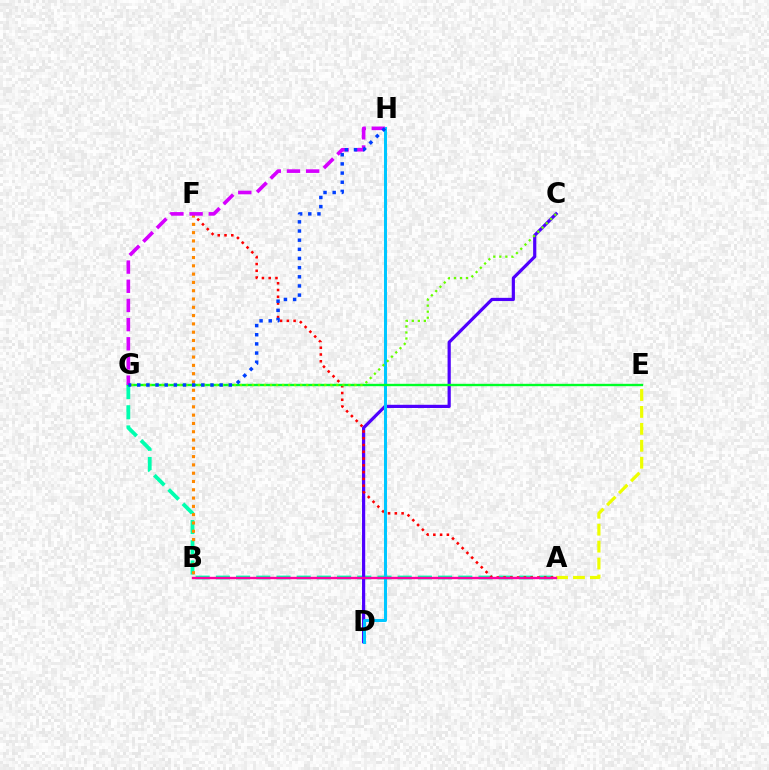{('A', 'G'): [{'color': '#00ffaf', 'line_style': 'dashed', 'thickness': 2.74}], ('C', 'D'): [{'color': '#4f00ff', 'line_style': 'solid', 'thickness': 2.3}], ('A', 'F'): [{'color': '#ff0000', 'line_style': 'dotted', 'thickness': 1.84}], ('A', 'E'): [{'color': '#eeff00', 'line_style': 'dashed', 'thickness': 2.3}], ('D', 'H'): [{'color': '#00c7ff', 'line_style': 'solid', 'thickness': 2.18}], ('B', 'F'): [{'color': '#ff8800', 'line_style': 'dotted', 'thickness': 2.25}], ('E', 'G'): [{'color': '#00ff27', 'line_style': 'solid', 'thickness': 1.7}], ('G', 'H'): [{'color': '#d600ff', 'line_style': 'dashed', 'thickness': 2.61}, {'color': '#003fff', 'line_style': 'dotted', 'thickness': 2.49}], ('C', 'G'): [{'color': '#66ff00', 'line_style': 'dotted', 'thickness': 1.64}], ('A', 'B'): [{'color': '#ff00a0', 'line_style': 'solid', 'thickness': 1.71}]}